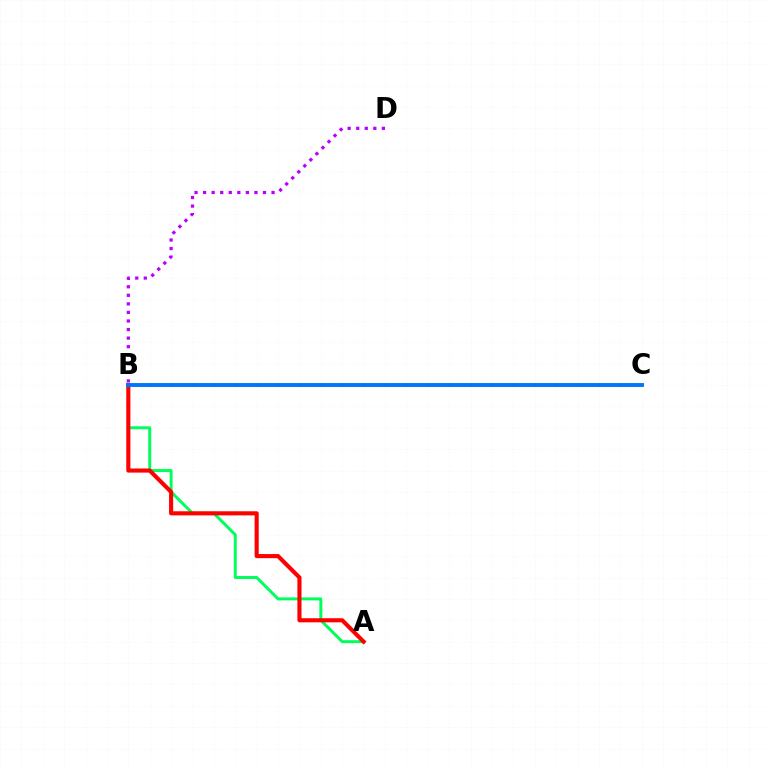{('B', 'C'): [{'color': '#d1ff00', 'line_style': 'solid', 'thickness': 1.84}, {'color': '#0074ff', 'line_style': 'solid', 'thickness': 2.79}], ('A', 'B'): [{'color': '#00ff5c', 'line_style': 'solid', 'thickness': 2.14}, {'color': '#ff0000', 'line_style': 'solid', 'thickness': 2.96}], ('B', 'D'): [{'color': '#b900ff', 'line_style': 'dotted', 'thickness': 2.32}]}